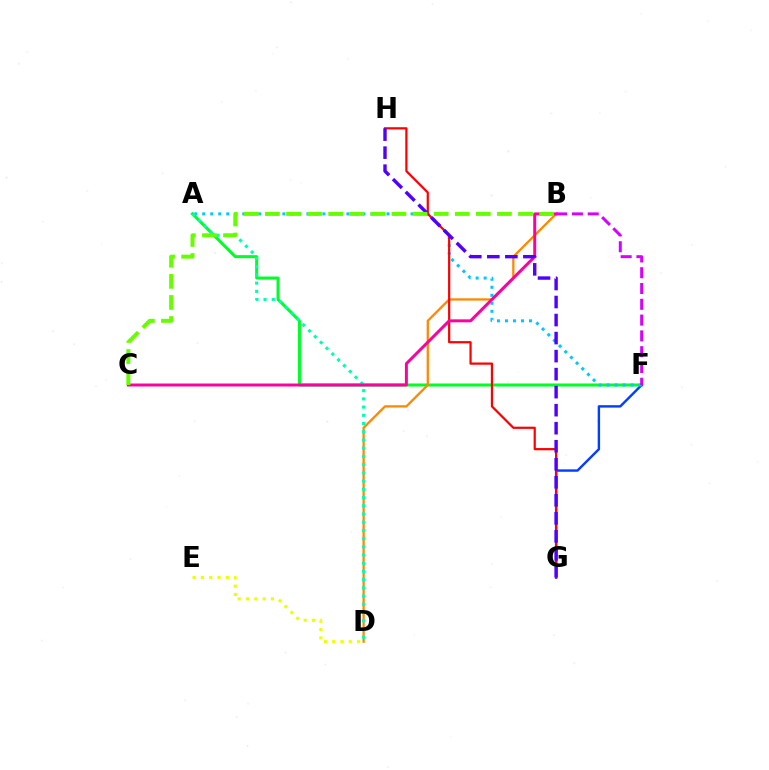{('A', 'F'): [{'color': '#00ff27', 'line_style': 'solid', 'thickness': 2.18}, {'color': '#00c7ff', 'line_style': 'dotted', 'thickness': 2.18}], ('F', 'G'): [{'color': '#003fff', 'line_style': 'solid', 'thickness': 1.73}], ('D', 'E'): [{'color': '#eeff00', 'line_style': 'dotted', 'thickness': 2.26}], ('B', 'D'): [{'color': '#ff8800', 'line_style': 'solid', 'thickness': 1.64}], ('A', 'D'): [{'color': '#00ffaf', 'line_style': 'dotted', 'thickness': 2.23}], ('G', 'H'): [{'color': '#ff0000', 'line_style': 'solid', 'thickness': 1.6}, {'color': '#4f00ff', 'line_style': 'dashed', 'thickness': 2.45}], ('B', 'F'): [{'color': '#d600ff', 'line_style': 'dashed', 'thickness': 2.15}], ('B', 'C'): [{'color': '#ff00a0', 'line_style': 'solid', 'thickness': 2.14}, {'color': '#66ff00', 'line_style': 'dashed', 'thickness': 2.87}]}